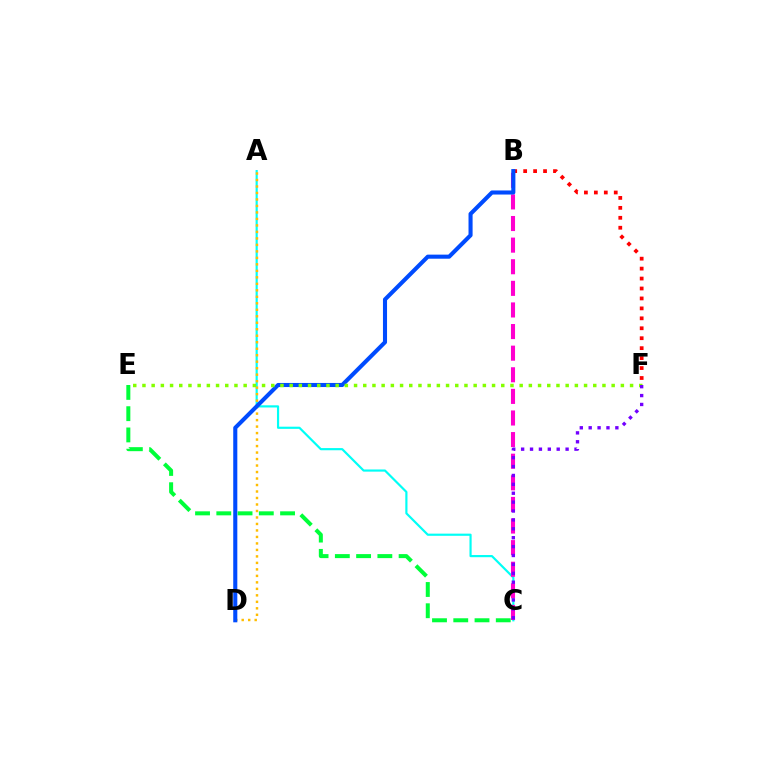{('B', 'F'): [{'color': '#ff0000', 'line_style': 'dotted', 'thickness': 2.7}], ('A', 'C'): [{'color': '#00fff6', 'line_style': 'solid', 'thickness': 1.57}], ('B', 'C'): [{'color': '#ff00cf', 'line_style': 'dashed', 'thickness': 2.94}], ('A', 'D'): [{'color': '#ffbd00', 'line_style': 'dotted', 'thickness': 1.76}], ('B', 'D'): [{'color': '#004bff', 'line_style': 'solid', 'thickness': 2.94}], ('E', 'F'): [{'color': '#84ff00', 'line_style': 'dotted', 'thickness': 2.5}], ('C', 'F'): [{'color': '#7200ff', 'line_style': 'dotted', 'thickness': 2.42}], ('C', 'E'): [{'color': '#00ff39', 'line_style': 'dashed', 'thickness': 2.89}]}